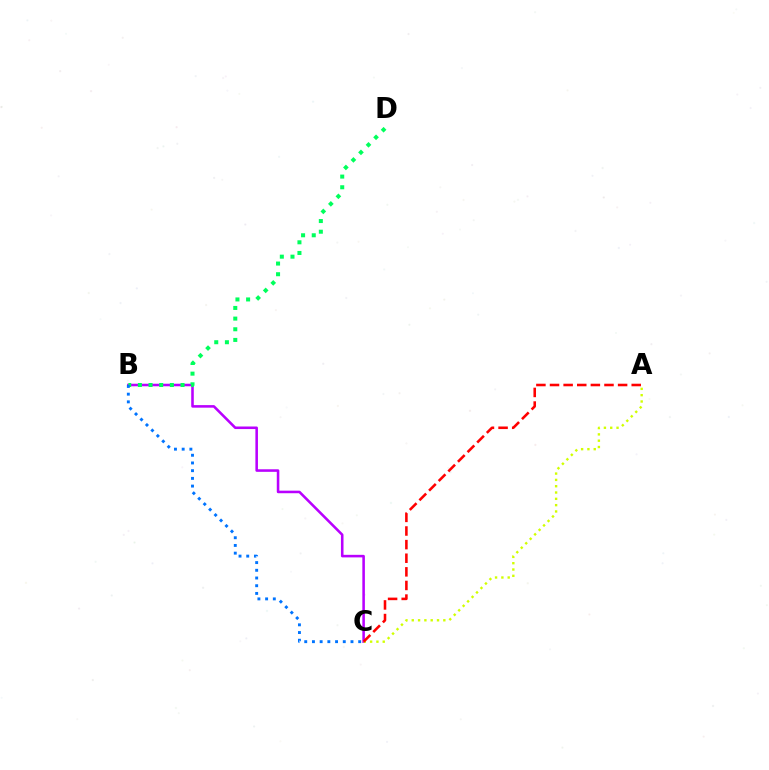{('B', 'C'): [{'color': '#b900ff', 'line_style': 'solid', 'thickness': 1.84}, {'color': '#0074ff', 'line_style': 'dotted', 'thickness': 2.09}], ('B', 'D'): [{'color': '#00ff5c', 'line_style': 'dotted', 'thickness': 2.9}], ('A', 'C'): [{'color': '#d1ff00', 'line_style': 'dotted', 'thickness': 1.72}, {'color': '#ff0000', 'line_style': 'dashed', 'thickness': 1.85}]}